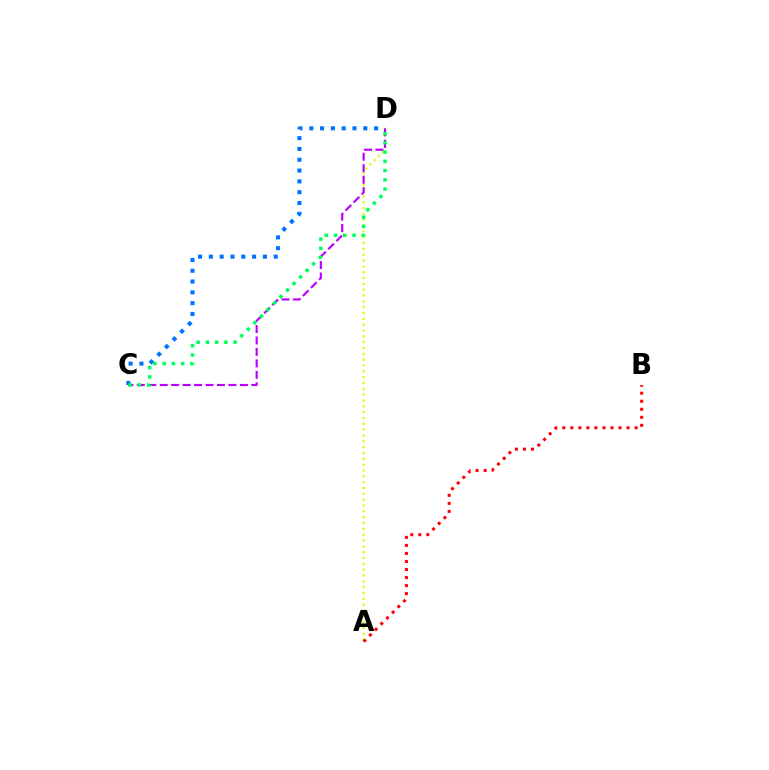{('A', 'D'): [{'color': '#d1ff00', 'line_style': 'dotted', 'thickness': 1.58}], ('C', 'D'): [{'color': '#b900ff', 'line_style': 'dashed', 'thickness': 1.56}, {'color': '#0074ff', 'line_style': 'dotted', 'thickness': 2.94}, {'color': '#00ff5c', 'line_style': 'dotted', 'thickness': 2.51}], ('A', 'B'): [{'color': '#ff0000', 'line_style': 'dotted', 'thickness': 2.18}]}